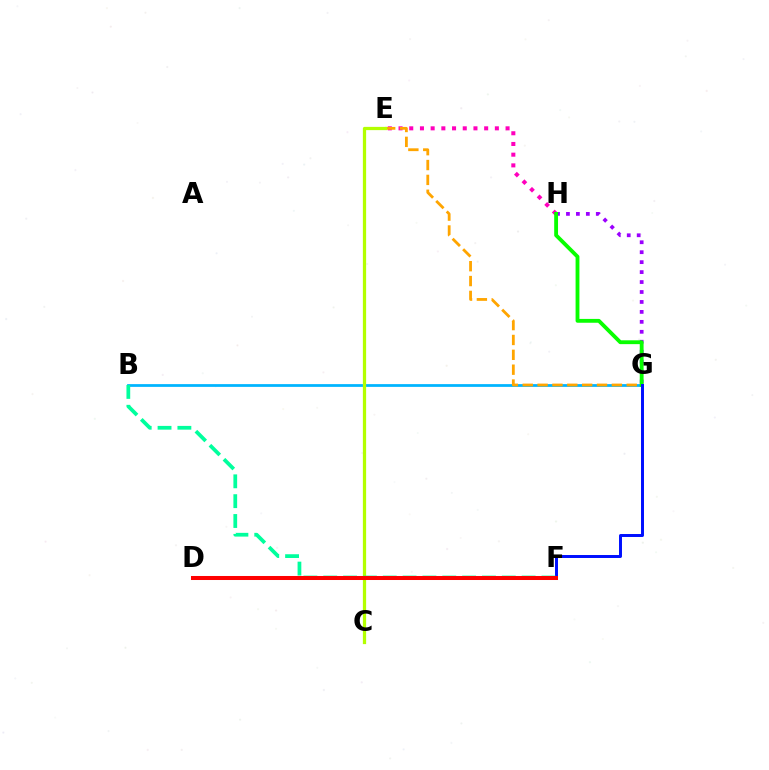{('E', 'H'): [{'color': '#ff00bd', 'line_style': 'dotted', 'thickness': 2.91}], ('B', 'G'): [{'color': '#00b5ff', 'line_style': 'solid', 'thickness': 1.99}], ('E', 'G'): [{'color': '#ffa500', 'line_style': 'dashed', 'thickness': 2.02}], ('G', 'H'): [{'color': '#9b00ff', 'line_style': 'dotted', 'thickness': 2.7}, {'color': '#08ff00', 'line_style': 'solid', 'thickness': 2.76}], ('C', 'E'): [{'color': '#b3ff00', 'line_style': 'solid', 'thickness': 2.34}], ('F', 'G'): [{'color': '#0010ff', 'line_style': 'solid', 'thickness': 2.14}], ('B', 'F'): [{'color': '#00ff9d', 'line_style': 'dashed', 'thickness': 2.7}], ('D', 'F'): [{'color': '#ff0000', 'line_style': 'solid', 'thickness': 2.9}]}